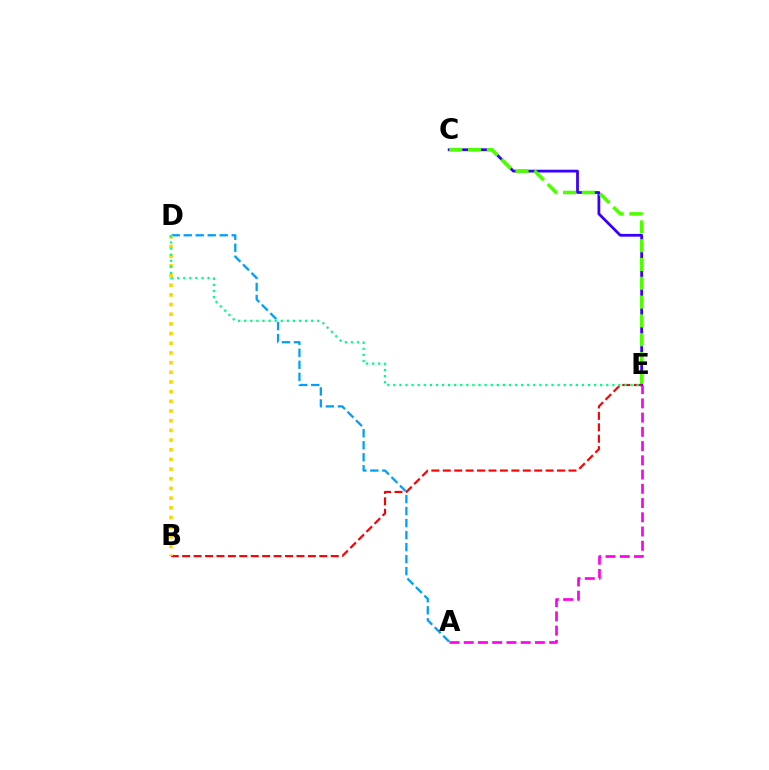{('C', 'E'): [{'color': '#3700ff', 'line_style': 'solid', 'thickness': 2.01}, {'color': '#4fff00', 'line_style': 'dashed', 'thickness': 2.55}], ('B', 'E'): [{'color': '#ff0000', 'line_style': 'dashed', 'thickness': 1.55}], ('A', 'D'): [{'color': '#009eff', 'line_style': 'dashed', 'thickness': 1.63}], ('B', 'D'): [{'color': '#ffd500', 'line_style': 'dotted', 'thickness': 2.63}], ('D', 'E'): [{'color': '#00ff86', 'line_style': 'dotted', 'thickness': 1.65}], ('A', 'E'): [{'color': '#ff00ed', 'line_style': 'dashed', 'thickness': 1.93}]}